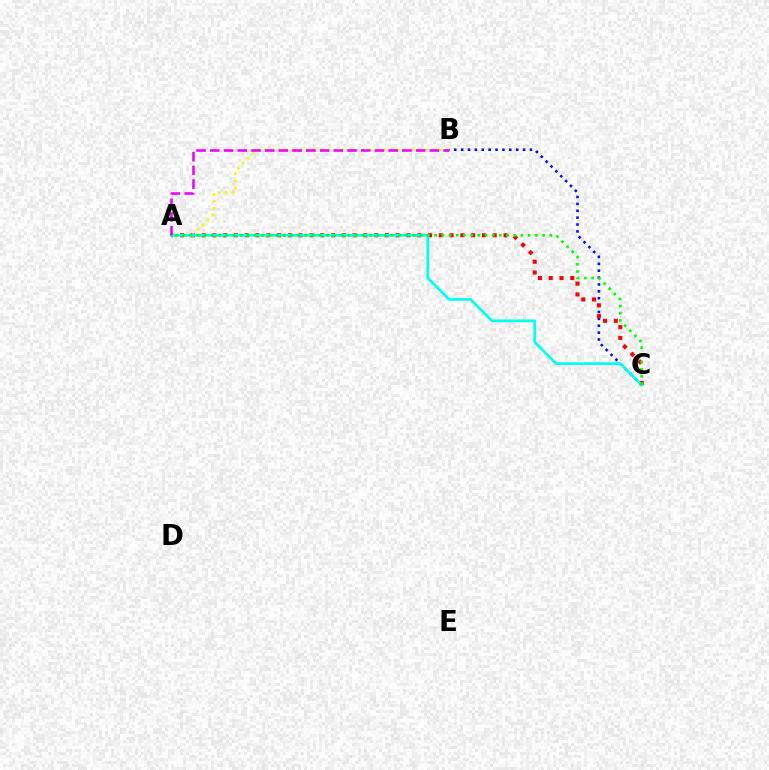{('B', 'C'): [{'color': '#0010ff', 'line_style': 'dotted', 'thickness': 1.87}], ('A', 'C'): [{'color': '#ff0000', 'line_style': 'dotted', 'thickness': 2.93}, {'color': '#00fff6', 'line_style': 'solid', 'thickness': 1.96}, {'color': '#08ff00', 'line_style': 'dotted', 'thickness': 1.96}], ('A', 'B'): [{'color': '#fcf500', 'line_style': 'dotted', 'thickness': 1.9}, {'color': '#ee00ff', 'line_style': 'dashed', 'thickness': 1.86}]}